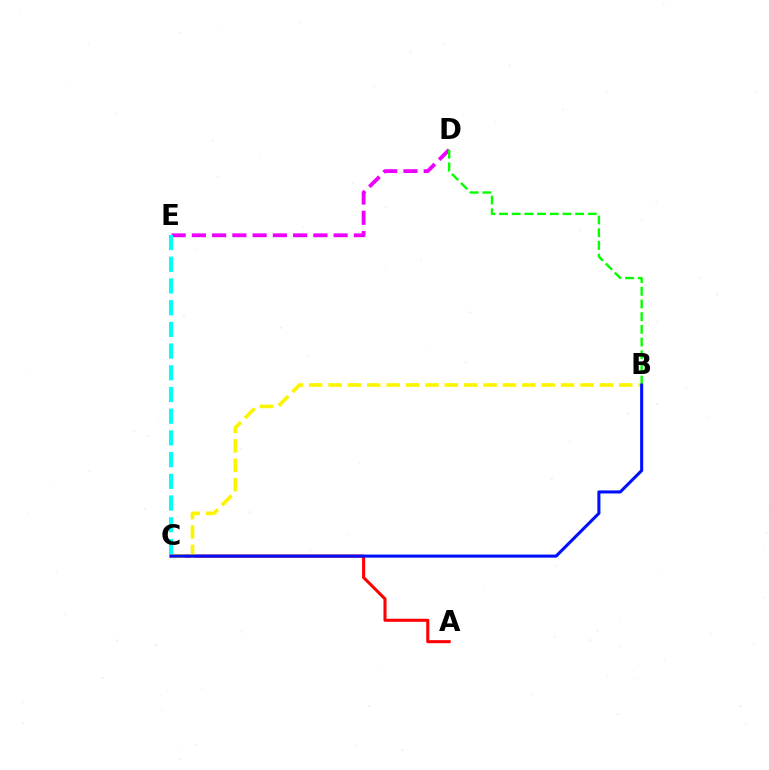{('D', 'E'): [{'color': '#ee00ff', 'line_style': 'dashed', 'thickness': 2.75}], ('A', 'C'): [{'color': '#ff0000', 'line_style': 'solid', 'thickness': 2.2}], ('B', 'D'): [{'color': '#08ff00', 'line_style': 'dashed', 'thickness': 1.72}], ('B', 'C'): [{'color': '#fcf500', 'line_style': 'dashed', 'thickness': 2.63}, {'color': '#0010ff', 'line_style': 'solid', 'thickness': 2.21}], ('C', 'E'): [{'color': '#00fff6', 'line_style': 'dashed', 'thickness': 2.95}]}